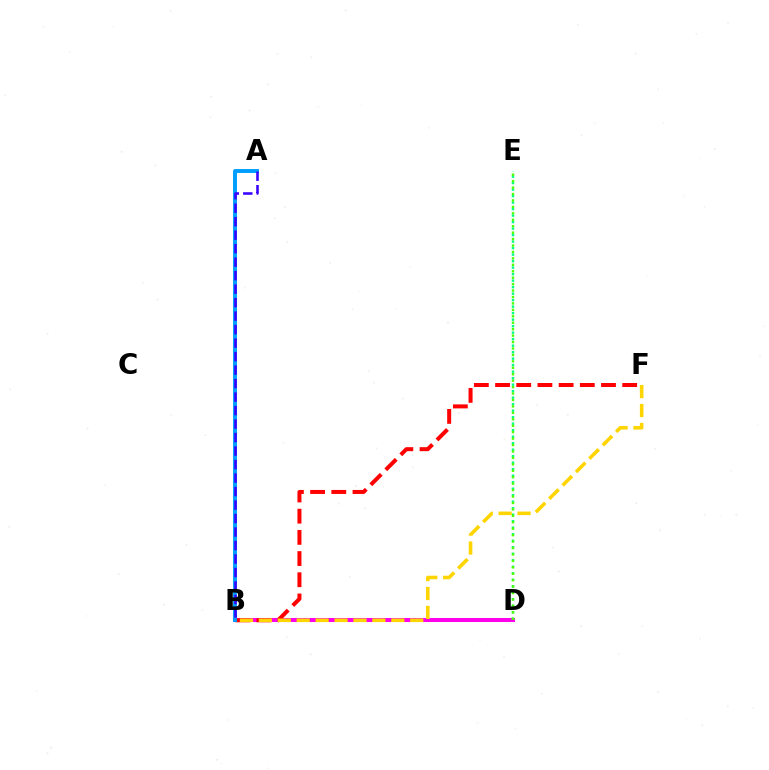{('B', 'D'): [{'color': '#ff00ed', 'line_style': 'solid', 'thickness': 2.89}], ('B', 'F'): [{'color': '#ff0000', 'line_style': 'dashed', 'thickness': 2.88}, {'color': '#ffd500', 'line_style': 'dashed', 'thickness': 2.57}], ('A', 'B'): [{'color': '#009eff', 'line_style': 'solid', 'thickness': 2.81}, {'color': '#3700ff', 'line_style': 'dashed', 'thickness': 1.83}], ('D', 'E'): [{'color': '#00ff86', 'line_style': 'dotted', 'thickness': 1.77}, {'color': '#4fff00', 'line_style': 'dotted', 'thickness': 1.75}]}